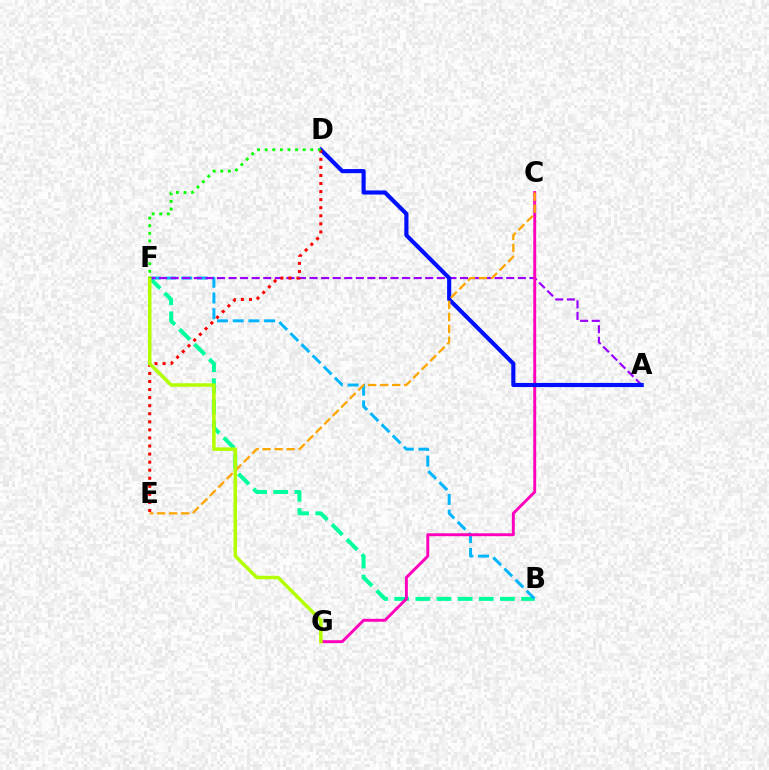{('B', 'F'): [{'color': '#00ff9d', 'line_style': 'dashed', 'thickness': 2.87}, {'color': '#00b5ff', 'line_style': 'dashed', 'thickness': 2.14}], ('A', 'F'): [{'color': '#9b00ff', 'line_style': 'dashed', 'thickness': 1.57}], ('C', 'G'): [{'color': '#ff00bd', 'line_style': 'solid', 'thickness': 2.1}], ('A', 'D'): [{'color': '#0010ff', 'line_style': 'solid', 'thickness': 2.97}], ('C', 'E'): [{'color': '#ffa500', 'line_style': 'dashed', 'thickness': 1.63}], ('D', 'E'): [{'color': '#ff0000', 'line_style': 'dotted', 'thickness': 2.19}], ('F', 'G'): [{'color': '#b3ff00', 'line_style': 'solid', 'thickness': 2.53}], ('D', 'F'): [{'color': '#08ff00', 'line_style': 'dotted', 'thickness': 2.07}]}